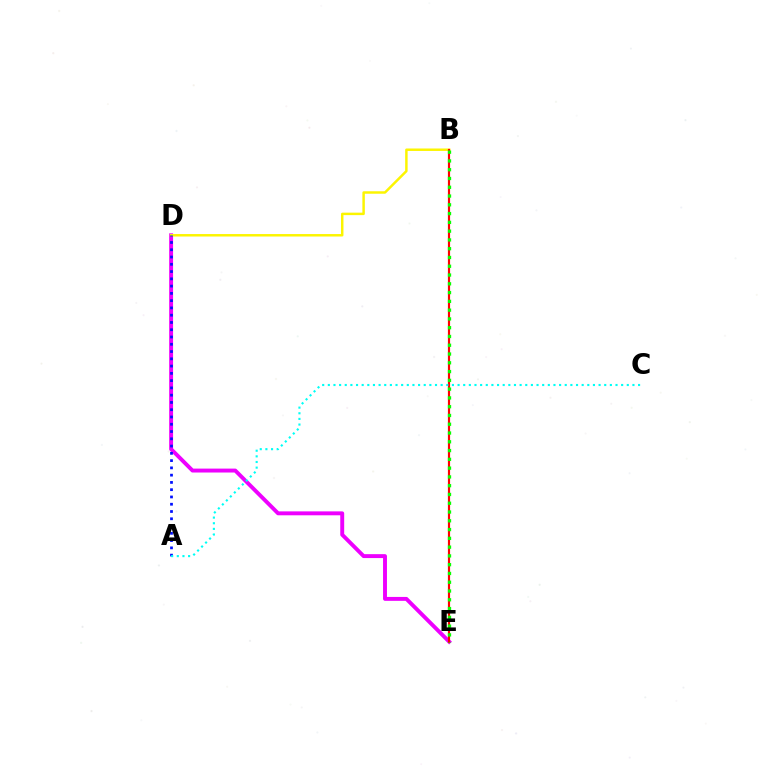{('D', 'E'): [{'color': '#ee00ff', 'line_style': 'solid', 'thickness': 2.82}], ('B', 'D'): [{'color': '#fcf500', 'line_style': 'solid', 'thickness': 1.77}], ('B', 'E'): [{'color': '#ff0000', 'line_style': 'solid', 'thickness': 1.56}, {'color': '#08ff00', 'line_style': 'dotted', 'thickness': 2.38}], ('A', 'D'): [{'color': '#0010ff', 'line_style': 'dotted', 'thickness': 1.98}], ('A', 'C'): [{'color': '#00fff6', 'line_style': 'dotted', 'thickness': 1.53}]}